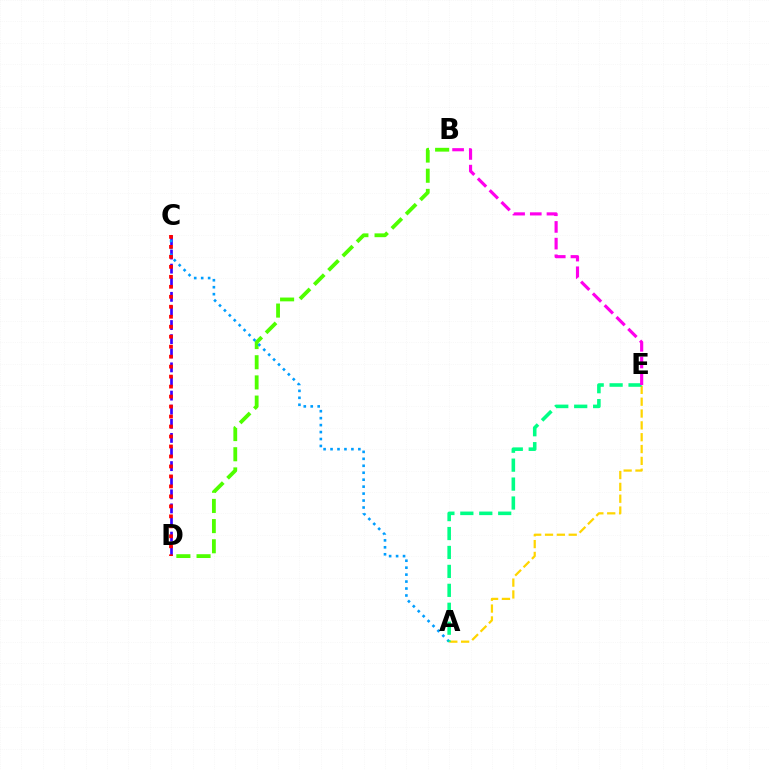{('C', 'D'): [{'color': '#3700ff', 'line_style': 'dashed', 'thickness': 1.92}, {'color': '#ff0000', 'line_style': 'dotted', 'thickness': 2.71}], ('A', 'E'): [{'color': '#ffd500', 'line_style': 'dashed', 'thickness': 1.61}, {'color': '#00ff86', 'line_style': 'dashed', 'thickness': 2.57}], ('B', 'D'): [{'color': '#4fff00', 'line_style': 'dashed', 'thickness': 2.74}], ('A', 'C'): [{'color': '#009eff', 'line_style': 'dotted', 'thickness': 1.89}], ('B', 'E'): [{'color': '#ff00ed', 'line_style': 'dashed', 'thickness': 2.27}]}